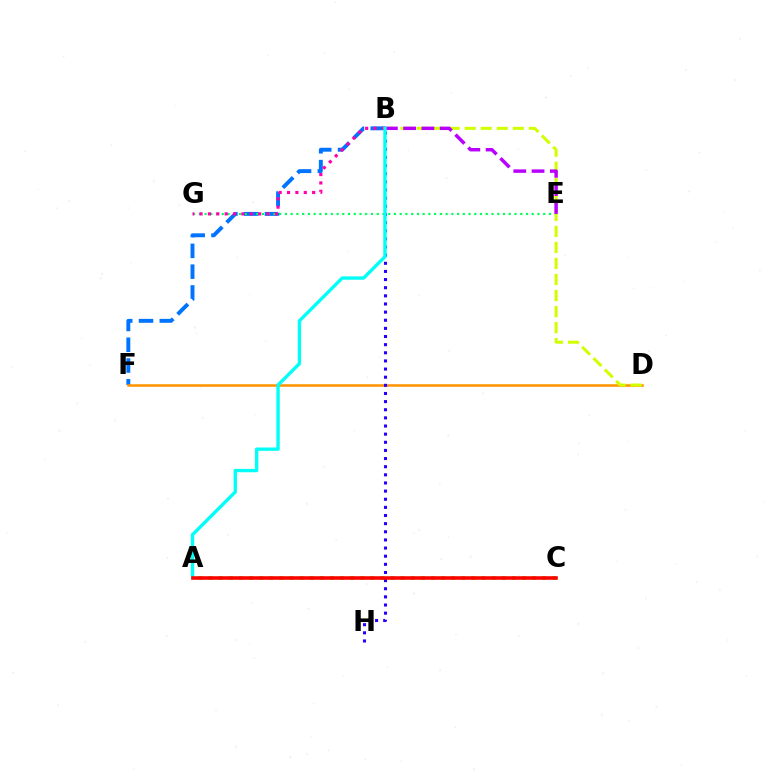{('B', 'F'): [{'color': '#0074ff', 'line_style': 'dashed', 'thickness': 2.82}], ('D', 'F'): [{'color': '#ff9400', 'line_style': 'solid', 'thickness': 1.83}], ('E', 'G'): [{'color': '#00ff5c', 'line_style': 'dotted', 'thickness': 1.56}], ('B', 'D'): [{'color': '#d1ff00', 'line_style': 'dashed', 'thickness': 2.18}], ('B', 'E'): [{'color': '#b900ff', 'line_style': 'dashed', 'thickness': 2.48}], ('B', 'G'): [{'color': '#ff00ac', 'line_style': 'dotted', 'thickness': 2.28}], ('A', 'C'): [{'color': '#3dff00', 'line_style': 'dotted', 'thickness': 2.74}, {'color': '#ff0000', 'line_style': 'solid', 'thickness': 2.57}], ('B', 'H'): [{'color': '#2500ff', 'line_style': 'dotted', 'thickness': 2.21}], ('A', 'B'): [{'color': '#00fff6', 'line_style': 'solid', 'thickness': 2.41}]}